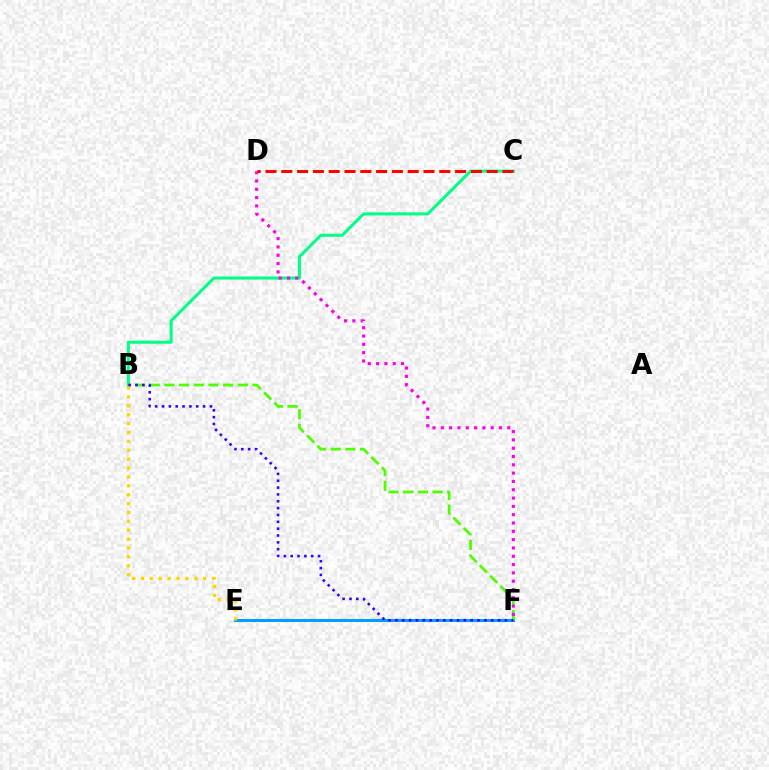{('B', 'C'): [{'color': '#00ff86', 'line_style': 'solid', 'thickness': 2.2}], ('E', 'F'): [{'color': '#009eff', 'line_style': 'solid', 'thickness': 2.19}], ('B', 'E'): [{'color': '#ffd500', 'line_style': 'dotted', 'thickness': 2.42}], ('B', 'F'): [{'color': '#4fff00', 'line_style': 'dashed', 'thickness': 1.99}, {'color': '#3700ff', 'line_style': 'dotted', 'thickness': 1.86}], ('D', 'F'): [{'color': '#ff00ed', 'line_style': 'dotted', 'thickness': 2.26}], ('C', 'D'): [{'color': '#ff0000', 'line_style': 'dashed', 'thickness': 2.15}]}